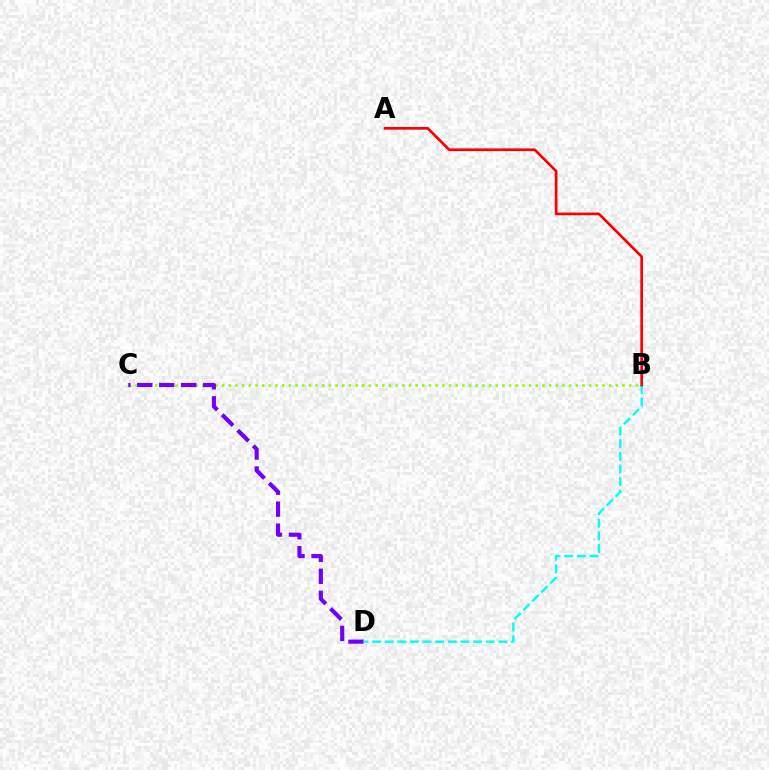{('B', 'C'): [{'color': '#84ff00', 'line_style': 'dotted', 'thickness': 1.81}], ('C', 'D'): [{'color': '#7200ff', 'line_style': 'dashed', 'thickness': 2.99}], ('B', 'D'): [{'color': '#00fff6', 'line_style': 'dashed', 'thickness': 1.72}], ('A', 'B'): [{'color': '#ff0000', 'line_style': 'solid', 'thickness': 1.93}]}